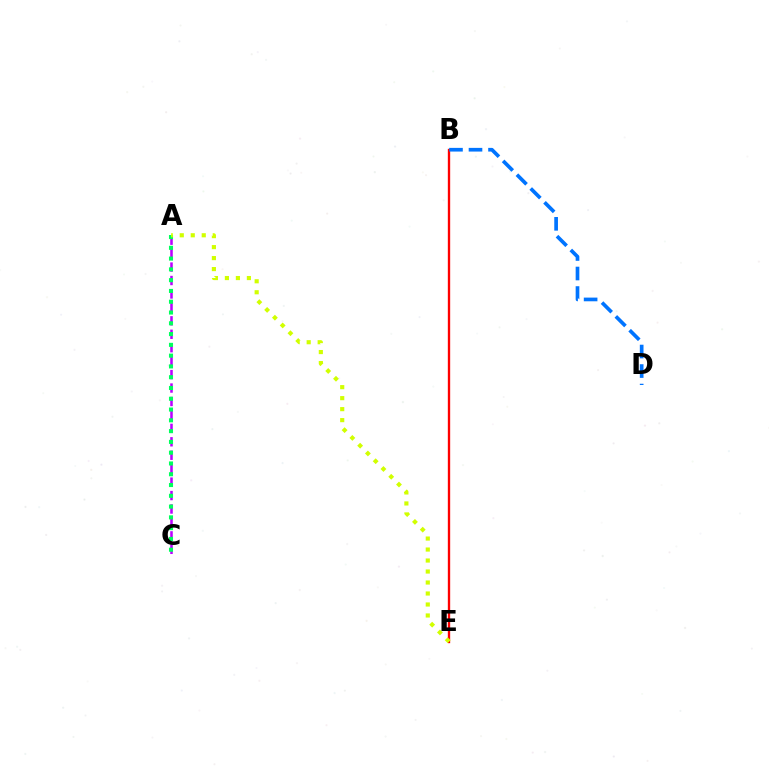{('A', 'C'): [{'color': '#b900ff', 'line_style': 'dashed', 'thickness': 1.83}, {'color': '#00ff5c', 'line_style': 'dotted', 'thickness': 2.93}], ('B', 'E'): [{'color': '#ff0000', 'line_style': 'solid', 'thickness': 1.69}], ('B', 'D'): [{'color': '#0074ff', 'line_style': 'dashed', 'thickness': 2.65}], ('A', 'E'): [{'color': '#d1ff00', 'line_style': 'dotted', 'thickness': 2.99}]}